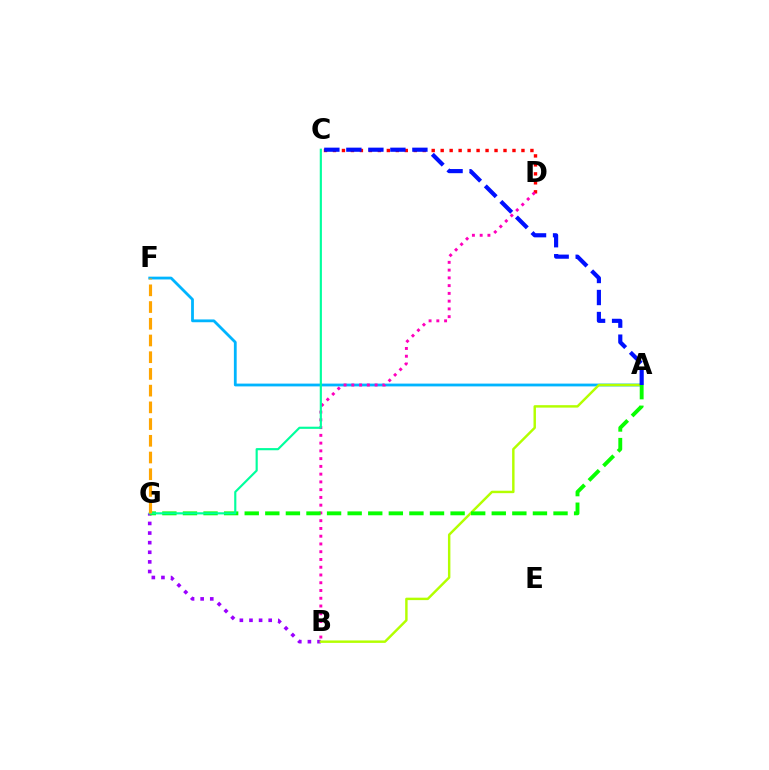{('B', 'G'): [{'color': '#9b00ff', 'line_style': 'dotted', 'thickness': 2.61}], ('C', 'D'): [{'color': '#ff0000', 'line_style': 'dotted', 'thickness': 2.44}], ('A', 'F'): [{'color': '#00b5ff', 'line_style': 'solid', 'thickness': 2.01}], ('A', 'B'): [{'color': '#b3ff00', 'line_style': 'solid', 'thickness': 1.76}], ('B', 'D'): [{'color': '#ff00bd', 'line_style': 'dotted', 'thickness': 2.11}], ('A', 'G'): [{'color': '#08ff00', 'line_style': 'dashed', 'thickness': 2.8}], ('C', 'G'): [{'color': '#00ff9d', 'line_style': 'solid', 'thickness': 1.55}], ('A', 'C'): [{'color': '#0010ff', 'line_style': 'dashed', 'thickness': 2.99}], ('F', 'G'): [{'color': '#ffa500', 'line_style': 'dashed', 'thickness': 2.27}]}